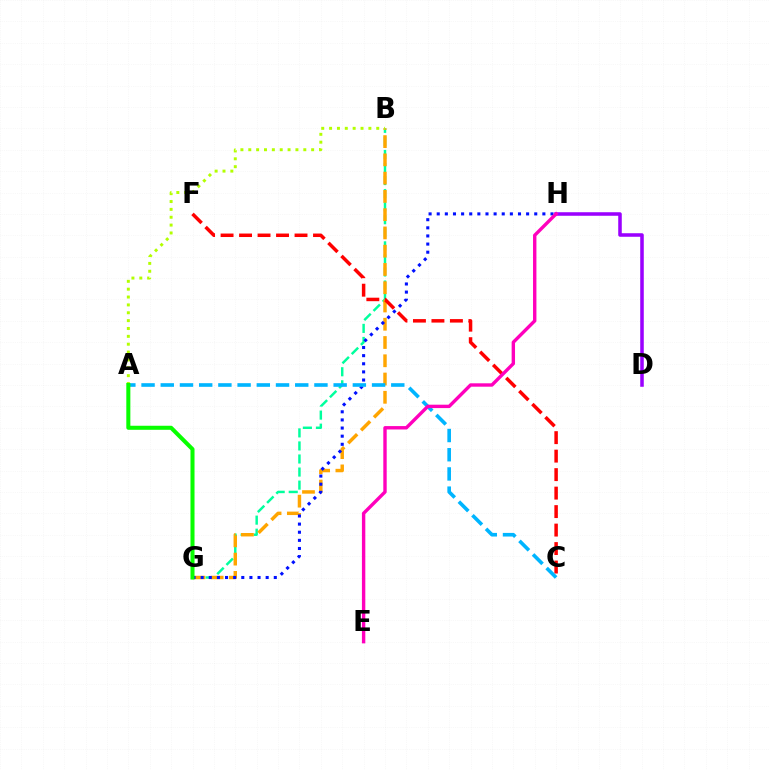{('D', 'H'): [{'color': '#9b00ff', 'line_style': 'solid', 'thickness': 2.55}], ('B', 'G'): [{'color': '#00ff9d', 'line_style': 'dashed', 'thickness': 1.77}, {'color': '#ffa500', 'line_style': 'dashed', 'thickness': 2.48}], ('G', 'H'): [{'color': '#0010ff', 'line_style': 'dotted', 'thickness': 2.21}], ('A', 'B'): [{'color': '#b3ff00', 'line_style': 'dotted', 'thickness': 2.14}], ('C', 'F'): [{'color': '#ff0000', 'line_style': 'dashed', 'thickness': 2.51}], ('A', 'C'): [{'color': '#00b5ff', 'line_style': 'dashed', 'thickness': 2.61}], ('E', 'H'): [{'color': '#ff00bd', 'line_style': 'solid', 'thickness': 2.44}], ('A', 'G'): [{'color': '#08ff00', 'line_style': 'solid', 'thickness': 2.91}]}